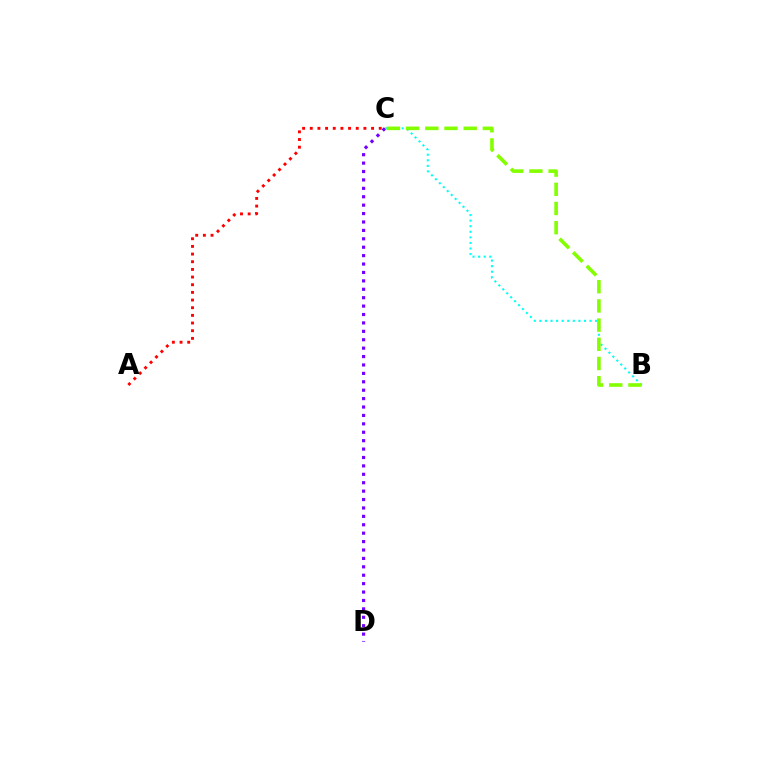{('A', 'C'): [{'color': '#ff0000', 'line_style': 'dotted', 'thickness': 2.08}], ('C', 'D'): [{'color': '#7200ff', 'line_style': 'dotted', 'thickness': 2.29}], ('B', 'C'): [{'color': '#00fff6', 'line_style': 'dotted', 'thickness': 1.51}, {'color': '#84ff00', 'line_style': 'dashed', 'thickness': 2.61}]}